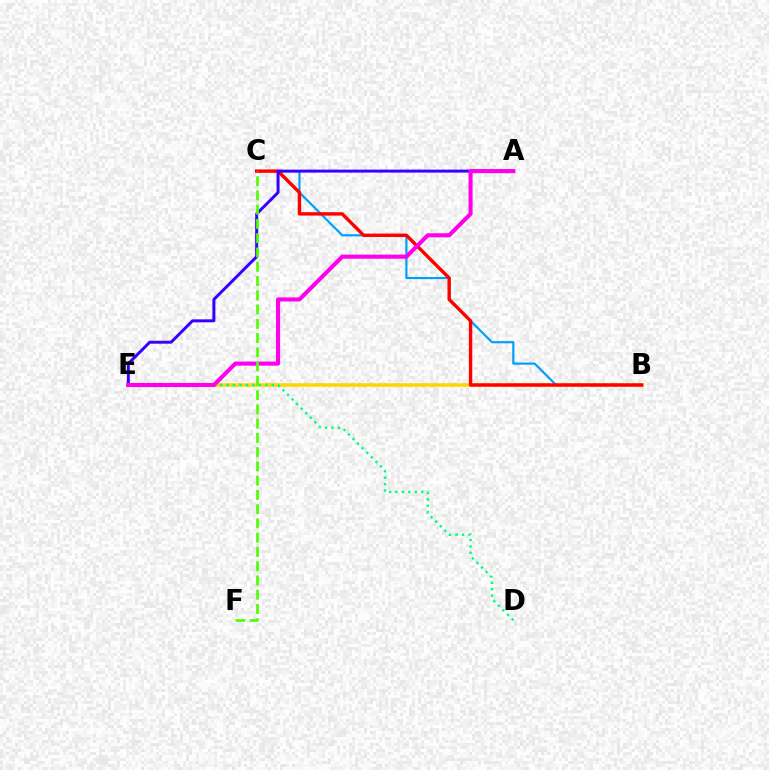{('B', 'E'): [{'color': '#ffd500', 'line_style': 'solid', 'thickness': 2.56}], ('B', 'C'): [{'color': '#009eff', 'line_style': 'solid', 'thickness': 1.56}, {'color': '#ff0000', 'line_style': 'solid', 'thickness': 2.45}], ('A', 'E'): [{'color': '#3700ff', 'line_style': 'solid', 'thickness': 2.14}, {'color': '#ff00ed', 'line_style': 'solid', 'thickness': 2.94}], ('D', 'E'): [{'color': '#00ff86', 'line_style': 'dotted', 'thickness': 1.75}], ('C', 'F'): [{'color': '#4fff00', 'line_style': 'dashed', 'thickness': 1.94}]}